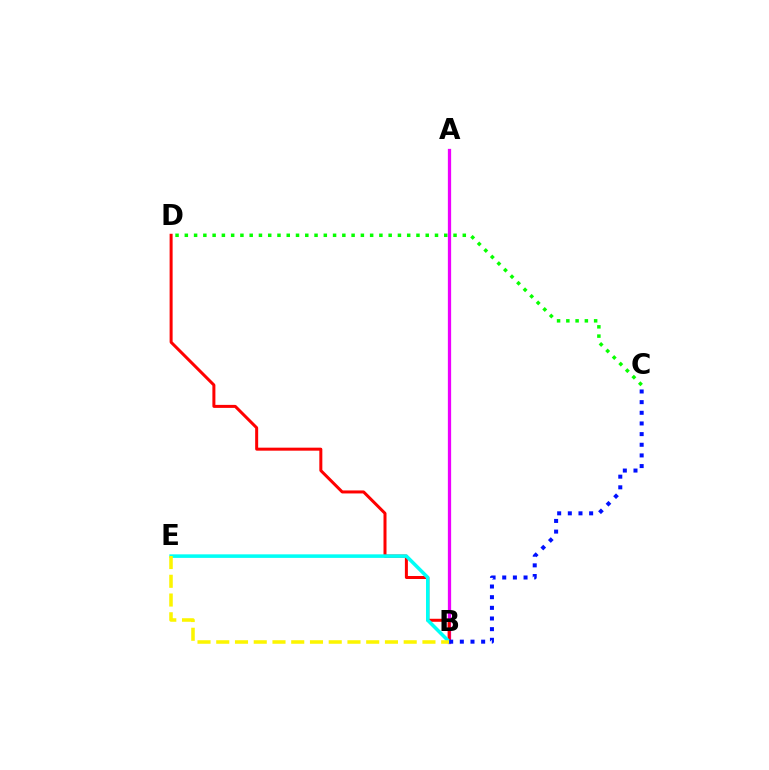{('C', 'D'): [{'color': '#08ff00', 'line_style': 'dotted', 'thickness': 2.52}], ('A', 'B'): [{'color': '#ee00ff', 'line_style': 'solid', 'thickness': 2.35}], ('B', 'D'): [{'color': '#ff0000', 'line_style': 'solid', 'thickness': 2.16}], ('B', 'E'): [{'color': '#00fff6', 'line_style': 'solid', 'thickness': 2.56}, {'color': '#fcf500', 'line_style': 'dashed', 'thickness': 2.55}], ('B', 'C'): [{'color': '#0010ff', 'line_style': 'dotted', 'thickness': 2.9}]}